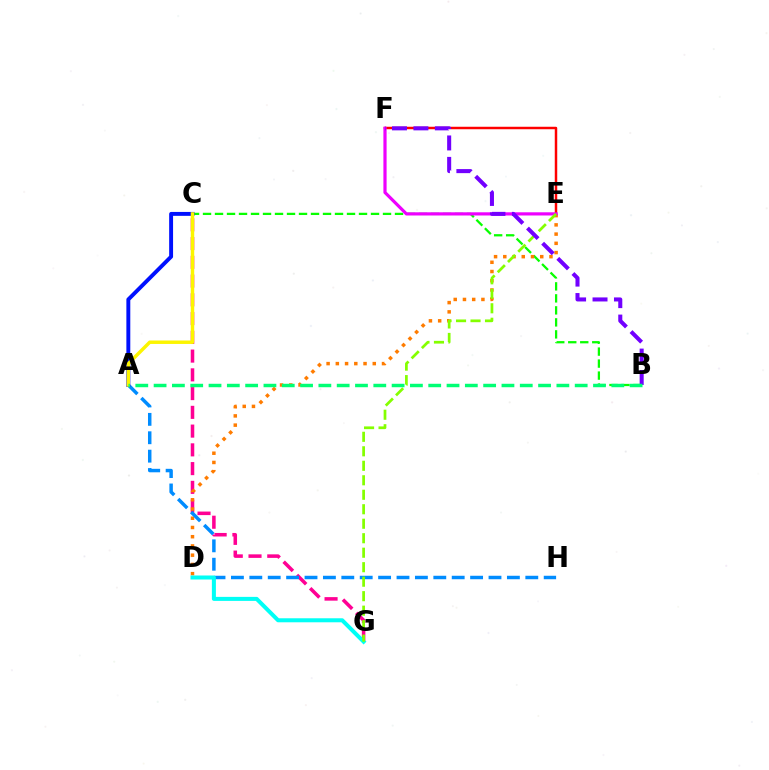{('B', 'C'): [{'color': '#08ff00', 'line_style': 'dashed', 'thickness': 1.63}], ('C', 'G'): [{'color': '#ff0094', 'line_style': 'dashed', 'thickness': 2.55}], ('D', 'E'): [{'color': '#ff7c00', 'line_style': 'dotted', 'thickness': 2.51}], ('A', 'H'): [{'color': '#008cff', 'line_style': 'dashed', 'thickness': 2.5}], ('A', 'C'): [{'color': '#0010ff', 'line_style': 'solid', 'thickness': 2.82}, {'color': '#fcf500', 'line_style': 'solid', 'thickness': 2.49}], ('D', 'G'): [{'color': '#00fff6', 'line_style': 'solid', 'thickness': 2.89}], ('E', 'F'): [{'color': '#ff0000', 'line_style': 'solid', 'thickness': 1.78}, {'color': '#ee00ff', 'line_style': 'solid', 'thickness': 2.3}], ('E', 'G'): [{'color': '#84ff00', 'line_style': 'dashed', 'thickness': 1.97}], ('B', 'F'): [{'color': '#7200ff', 'line_style': 'dashed', 'thickness': 2.91}], ('A', 'B'): [{'color': '#00ff74', 'line_style': 'dashed', 'thickness': 2.49}]}